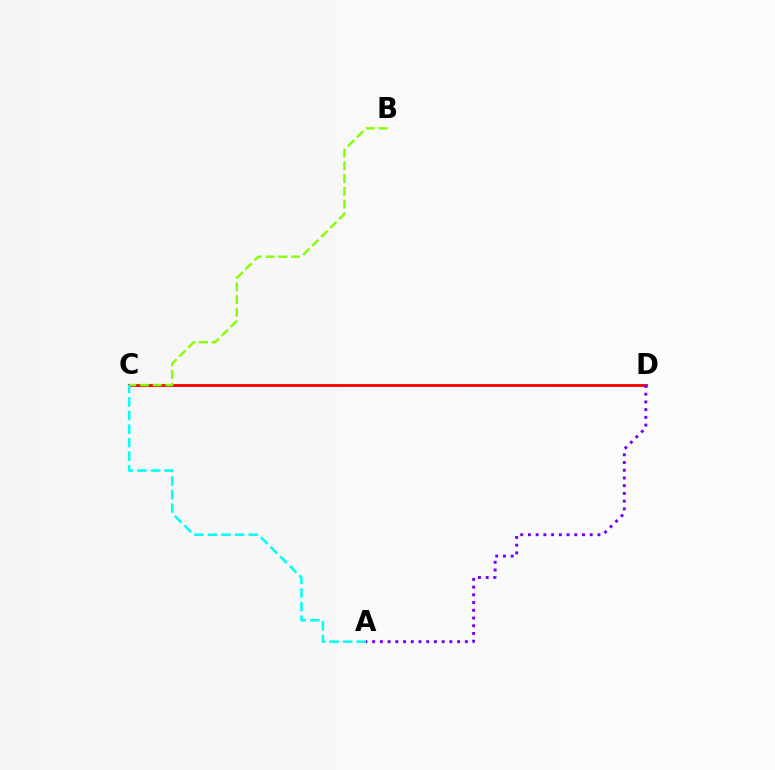{('C', 'D'): [{'color': '#ff0000', 'line_style': 'solid', 'thickness': 2.04}], ('B', 'C'): [{'color': '#84ff00', 'line_style': 'dashed', 'thickness': 1.73}], ('A', 'D'): [{'color': '#7200ff', 'line_style': 'dotted', 'thickness': 2.1}], ('A', 'C'): [{'color': '#00fff6', 'line_style': 'dashed', 'thickness': 1.84}]}